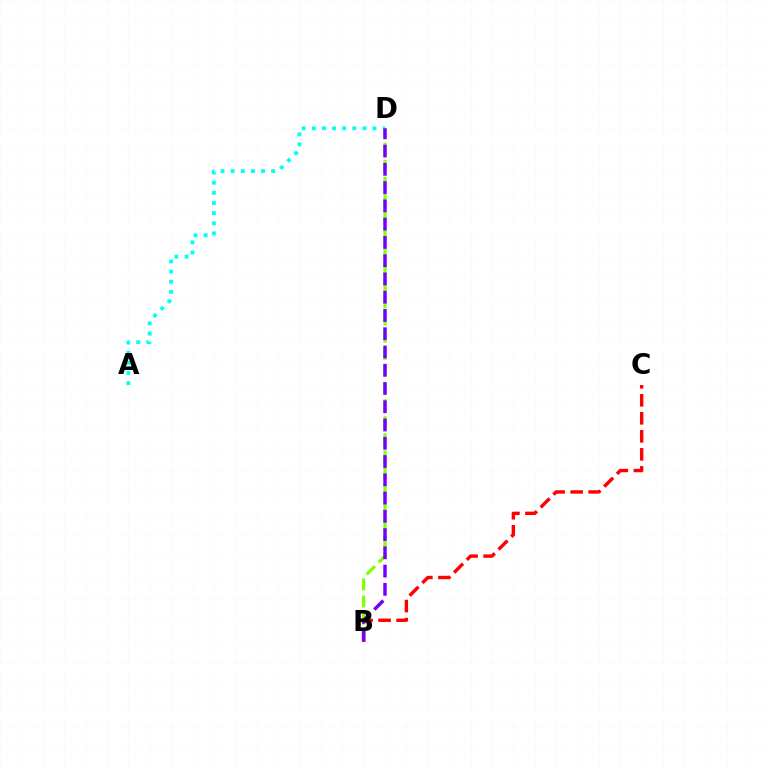{('B', 'D'): [{'color': '#84ff00', 'line_style': 'dashed', 'thickness': 2.32}, {'color': '#7200ff', 'line_style': 'dashed', 'thickness': 2.48}], ('B', 'C'): [{'color': '#ff0000', 'line_style': 'dashed', 'thickness': 2.45}], ('A', 'D'): [{'color': '#00fff6', 'line_style': 'dotted', 'thickness': 2.75}]}